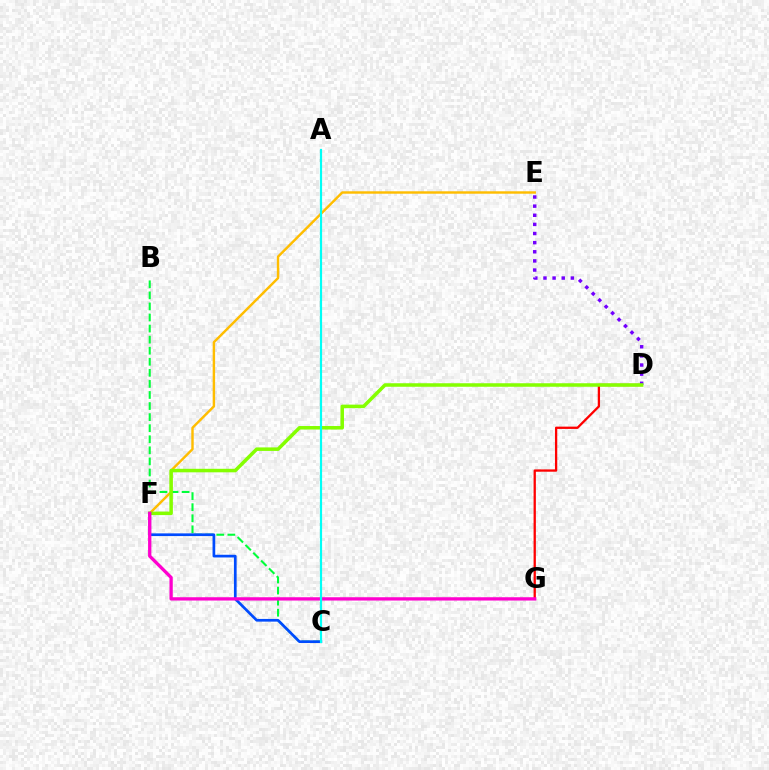{('E', 'F'): [{'color': '#ffbd00', 'line_style': 'solid', 'thickness': 1.75}], ('B', 'C'): [{'color': '#00ff39', 'line_style': 'dashed', 'thickness': 1.5}], ('D', 'G'): [{'color': '#ff0000', 'line_style': 'solid', 'thickness': 1.65}], ('D', 'E'): [{'color': '#7200ff', 'line_style': 'dotted', 'thickness': 2.48}], ('D', 'F'): [{'color': '#84ff00', 'line_style': 'solid', 'thickness': 2.53}], ('C', 'F'): [{'color': '#004bff', 'line_style': 'solid', 'thickness': 1.94}], ('F', 'G'): [{'color': '#ff00cf', 'line_style': 'solid', 'thickness': 2.37}], ('A', 'C'): [{'color': '#00fff6', 'line_style': 'solid', 'thickness': 1.57}]}